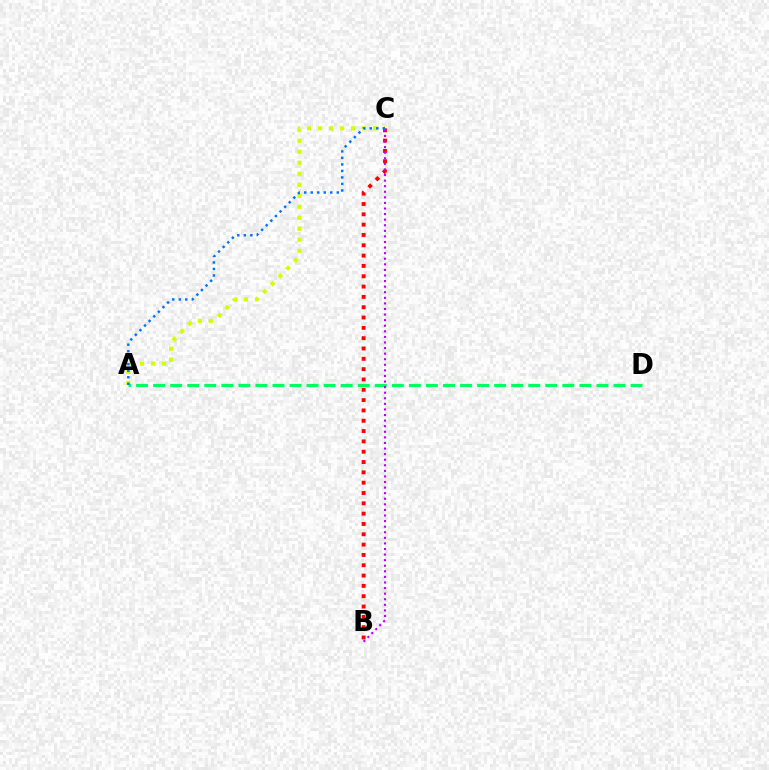{('B', 'C'): [{'color': '#ff0000', 'line_style': 'dotted', 'thickness': 2.8}, {'color': '#b900ff', 'line_style': 'dotted', 'thickness': 1.52}], ('A', 'C'): [{'color': '#d1ff00', 'line_style': 'dotted', 'thickness': 2.99}, {'color': '#0074ff', 'line_style': 'dotted', 'thickness': 1.77}], ('A', 'D'): [{'color': '#00ff5c', 'line_style': 'dashed', 'thickness': 2.32}]}